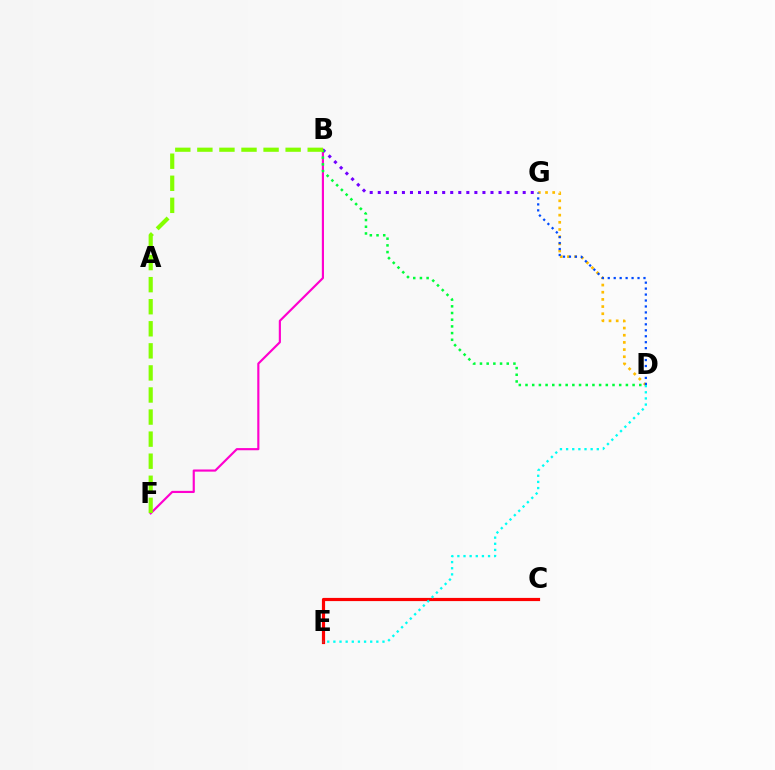{('D', 'G'): [{'color': '#ffbd00', 'line_style': 'dotted', 'thickness': 1.95}, {'color': '#004bff', 'line_style': 'dotted', 'thickness': 1.62}], ('B', 'F'): [{'color': '#ff00cf', 'line_style': 'solid', 'thickness': 1.55}, {'color': '#84ff00', 'line_style': 'dashed', 'thickness': 3.0}], ('C', 'E'): [{'color': '#ff0000', 'line_style': 'solid', 'thickness': 2.29}], ('D', 'E'): [{'color': '#00fff6', 'line_style': 'dotted', 'thickness': 1.67}], ('B', 'G'): [{'color': '#7200ff', 'line_style': 'dotted', 'thickness': 2.19}], ('B', 'D'): [{'color': '#00ff39', 'line_style': 'dotted', 'thickness': 1.82}]}